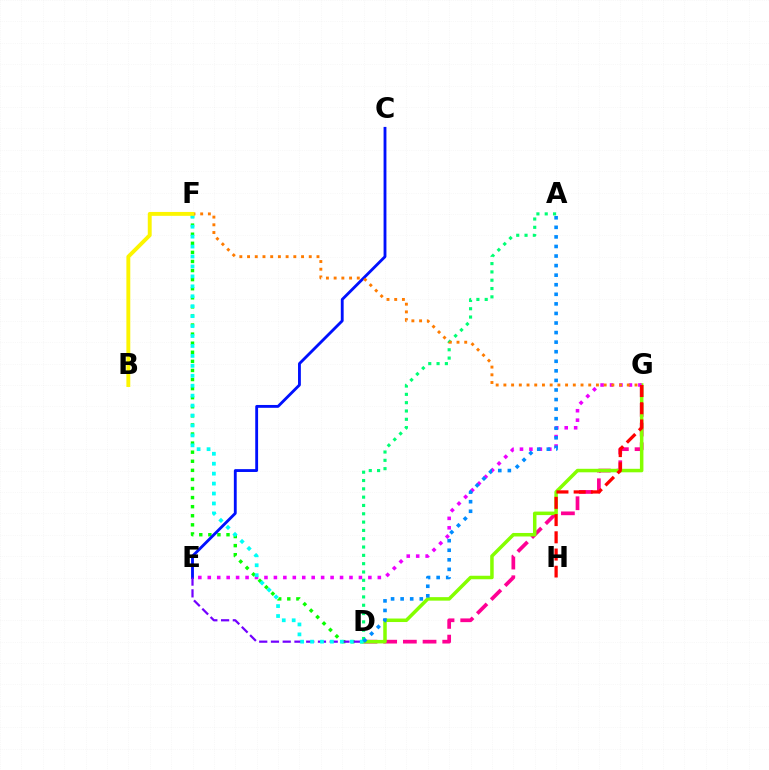{('D', 'G'): [{'color': '#ff0094', 'line_style': 'dashed', 'thickness': 2.67}, {'color': '#84ff00', 'line_style': 'solid', 'thickness': 2.53}], ('D', 'F'): [{'color': '#08ff00', 'line_style': 'dotted', 'thickness': 2.47}, {'color': '#00fff6', 'line_style': 'dotted', 'thickness': 2.7}], ('C', 'E'): [{'color': '#0010ff', 'line_style': 'solid', 'thickness': 2.05}], ('E', 'G'): [{'color': '#ee00ff', 'line_style': 'dotted', 'thickness': 2.57}], ('D', 'E'): [{'color': '#7200ff', 'line_style': 'dashed', 'thickness': 1.6}], ('A', 'D'): [{'color': '#00ff74', 'line_style': 'dotted', 'thickness': 2.26}, {'color': '#008cff', 'line_style': 'dotted', 'thickness': 2.6}], ('G', 'H'): [{'color': '#ff0000', 'line_style': 'dashed', 'thickness': 2.34}], ('F', 'G'): [{'color': '#ff7c00', 'line_style': 'dotted', 'thickness': 2.1}], ('B', 'F'): [{'color': '#fcf500', 'line_style': 'solid', 'thickness': 2.8}]}